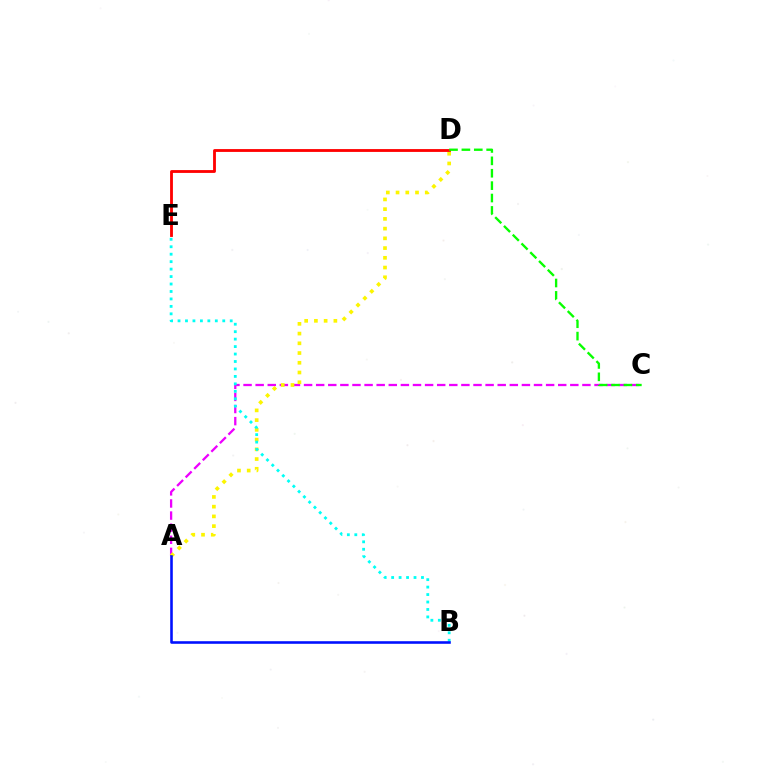{('A', 'C'): [{'color': '#ee00ff', 'line_style': 'dashed', 'thickness': 1.64}], ('A', 'D'): [{'color': '#fcf500', 'line_style': 'dotted', 'thickness': 2.64}], ('B', 'E'): [{'color': '#00fff6', 'line_style': 'dotted', 'thickness': 2.03}], ('A', 'B'): [{'color': '#0010ff', 'line_style': 'solid', 'thickness': 1.86}], ('D', 'E'): [{'color': '#ff0000', 'line_style': 'solid', 'thickness': 2.04}], ('C', 'D'): [{'color': '#08ff00', 'line_style': 'dashed', 'thickness': 1.68}]}